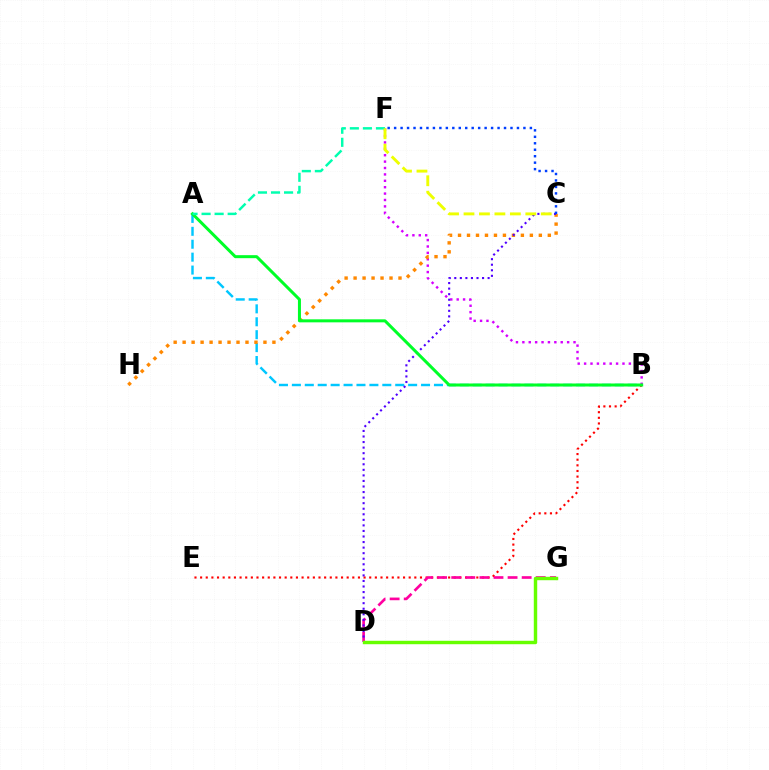{('A', 'B'): [{'color': '#00c7ff', 'line_style': 'dashed', 'thickness': 1.75}, {'color': '#00ff27', 'line_style': 'solid', 'thickness': 2.17}], ('B', 'E'): [{'color': '#ff0000', 'line_style': 'dotted', 'thickness': 1.53}], ('D', 'G'): [{'color': '#ff00a0', 'line_style': 'dashed', 'thickness': 1.91}, {'color': '#66ff00', 'line_style': 'solid', 'thickness': 2.47}], ('B', 'F'): [{'color': '#d600ff', 'line_style': 'dotted', 'thickness': 1.74}], ('C', 'H'): [{'color': '#ff8800', 'line_style': 'dotted', 'thickness': 2.44}], ('C', 'D'): [{'color': '#4f00ff', 'line_style': 'dotted', 'thickness': 1.51}], ('C', 'F'): [{'color': '#003fff', 'line_style': 'dotted', 'thickness': 1.76}, {'color': '#eeff00', 'line_style': 'dashed', 'thickness': 2.1}], ('A', 'F'): [{'color': '#00ffaf', 'line_style': 'dashed', 'thickness': 1.77}]}